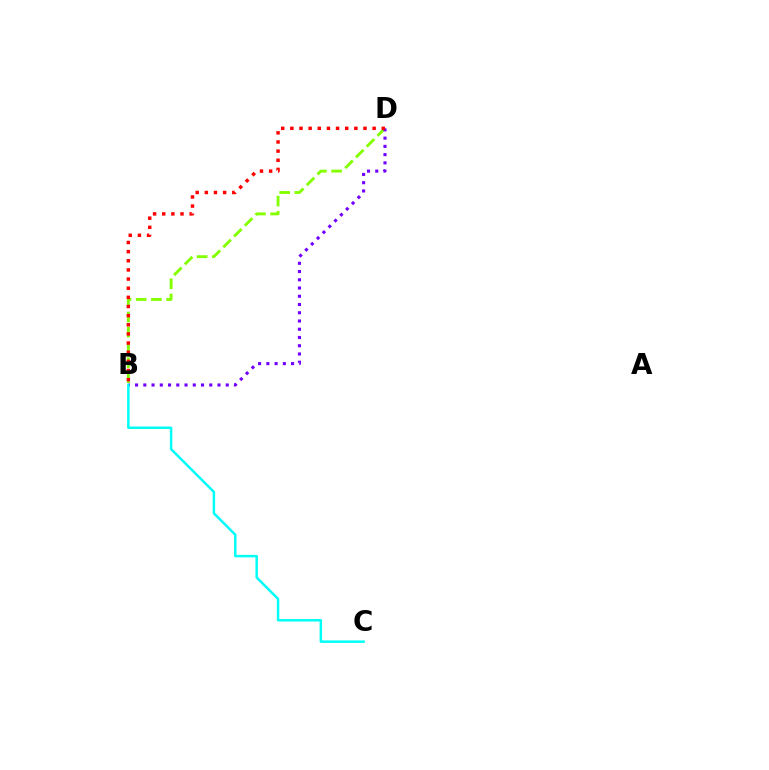{('B', 'D'): [{'color': '#84ff00', 'line_style': 'dashed', 'thickness': 2.07}, {'color': '#7200ff', 'line_style': 'dotted', 'thickness': 2.24}, {'color': '#ff0000', 'line_style': 'dotted', 'thickness': 2.48}], ('B', 'C'): [{'color': '#00fff6', 'line_style': 'solid', 'thickness': 1.78}]}